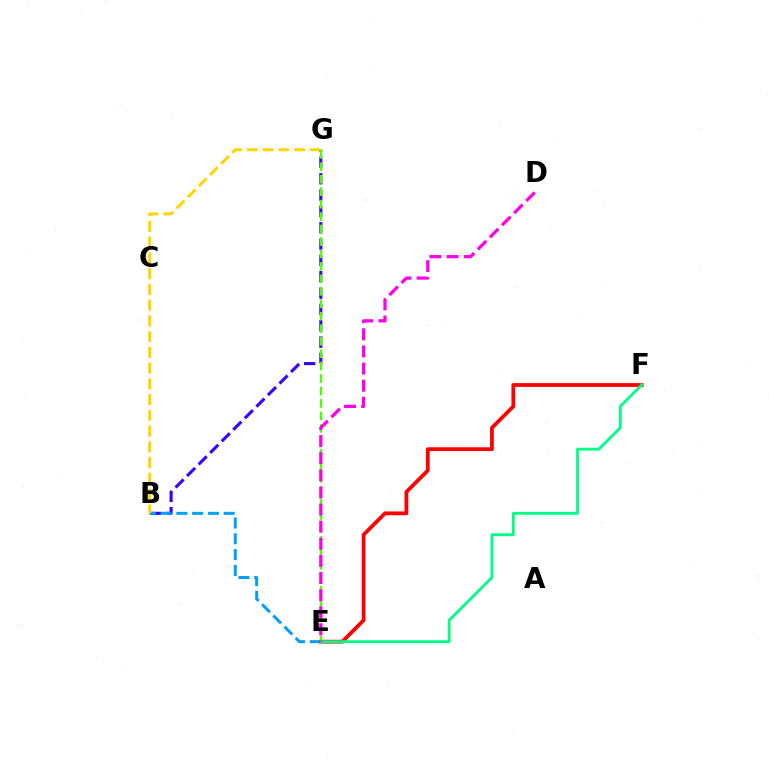{('B', 'G'): [{'color': '#3700ff', 'line_style': 'dashed', 'thickness': 2.22}, {'color': '#ffd500', 'line_style': 'dashed', 'thickness': 2.14}], ('B', 'E'): [{'color': '#009eff', 'line_style': 'dashed', 'thickness': 2.14}], ('E', 'F'): [{'color': '#ff0000', 'line_style': 'solid', 'thickness': 2.72}, {'color': '#00ff86', 'line_style': 'solid', 'thickness': 2.04}], ('E', 'G'): [{'color': '#4fff00', 'line_style': 'dashed', 'thickness': 1.69}], ('D', 'E'): [{'color': '#ff00ed', 'line_style': 'dashed', 'thickness': 2.33}]}